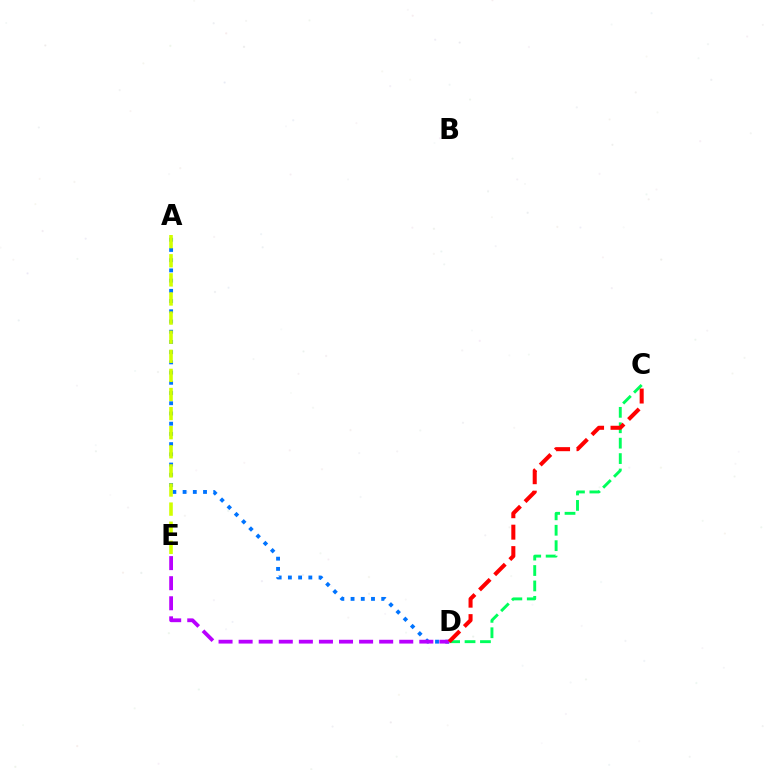{('C', 'D'): [{'color': '#00ff5c', 'line_style': 'dashed', 'thickness': 2.09}, {'color': '#ff0000', 'line_style': 'dashed', 'thickness': 2.91}], ('A', 'D'): [{'color': '#0074ff', 'line_style': 'dotted', 'thickness': 2.78}], ('D', 'E'): [{'color': '#b900ff', 'line_style': 'dashed', 'thickness': 2.73}], ('A', 'E'): [{'color': '#d1ff00', 'line_style': 'dashed', 'thickness': 2.6}]}